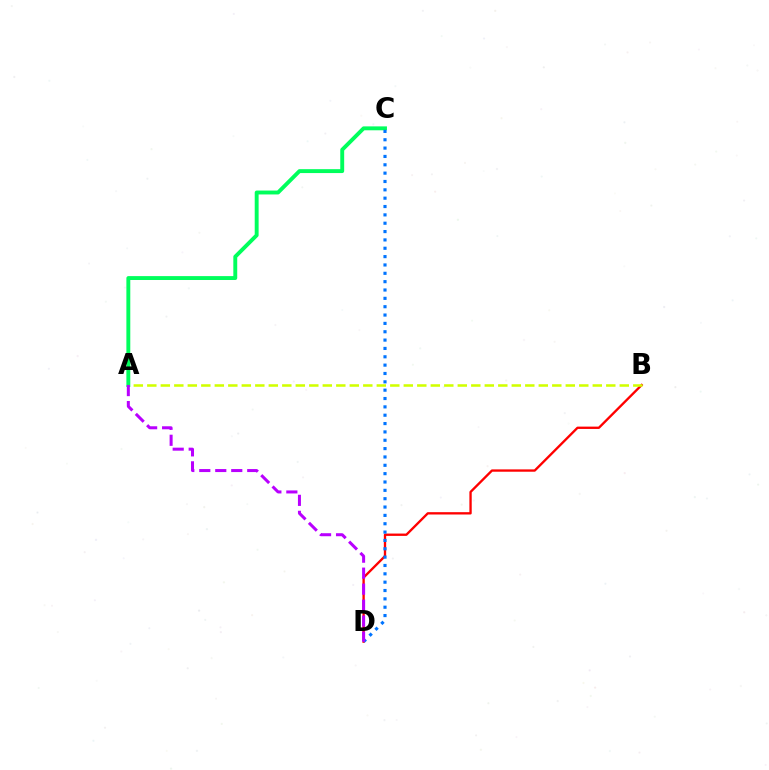{('B', 'D'): [{'color': '#ff0000', 'line_style': 'solid', 'thickness': 1.68}], ('A', 'B'): [{'color': '#d1ff00', 'line_style': 'dashed', 'thickness': 1.83}], ('A', 'C'): [{'color': '#00ff5c', 'line_style': 'solid', 'thickness': 2.81}], ('C', 'D'): [{'color': '#0074ff', 'line_style': 'dotted', 'thickness': 2.27}], ('A', 'D'): [{'color': '#b900ff', 'line_style': 'dashed', 'thickness': 2.17}]}